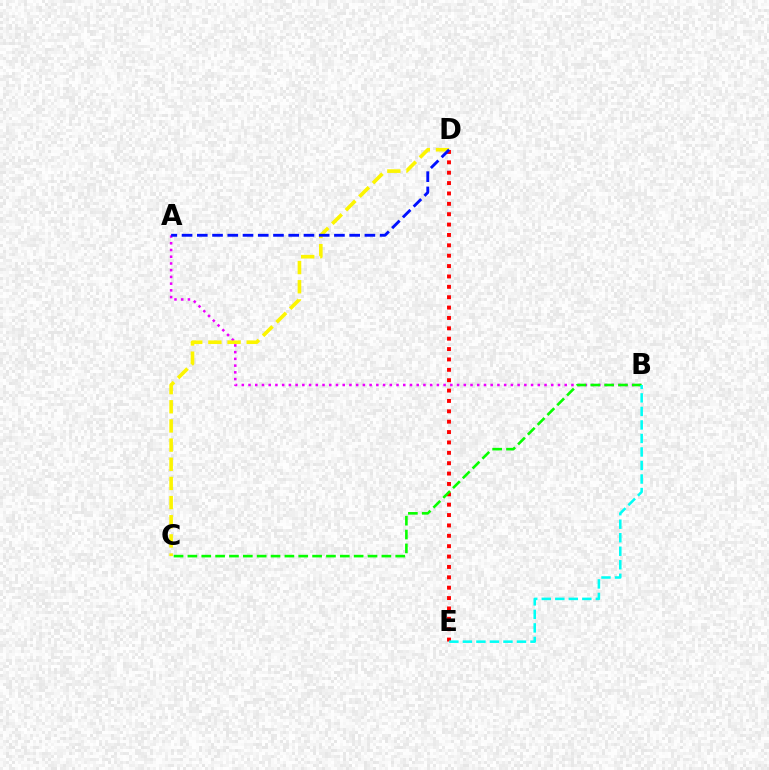{('A', 'B'): [{'color': '#ee00ff', 'line_style': 'dotted', 'thickness': 1.83}], ('D', 'E'): [{'color': '#ff0000', 'line_style': 'dotted', 'thickness': 2.82}], ('B', 'C'): [{'color': '#08ff00', 'line_style': 'dashed', 'thickness': 1.88}], ('C', 'D'): [{'color': '#fcf500', 'line_style': 'dashed', 'thickness': 2.6}], ('A', 'D'): [{'color': '#0010ff', 'line_style': 'dashed', 'thickness': 2.07}], ('B', 'E'): [{'color': '#00fff6', 'line_style': 'dashed', 'thickness': 1.84}]}